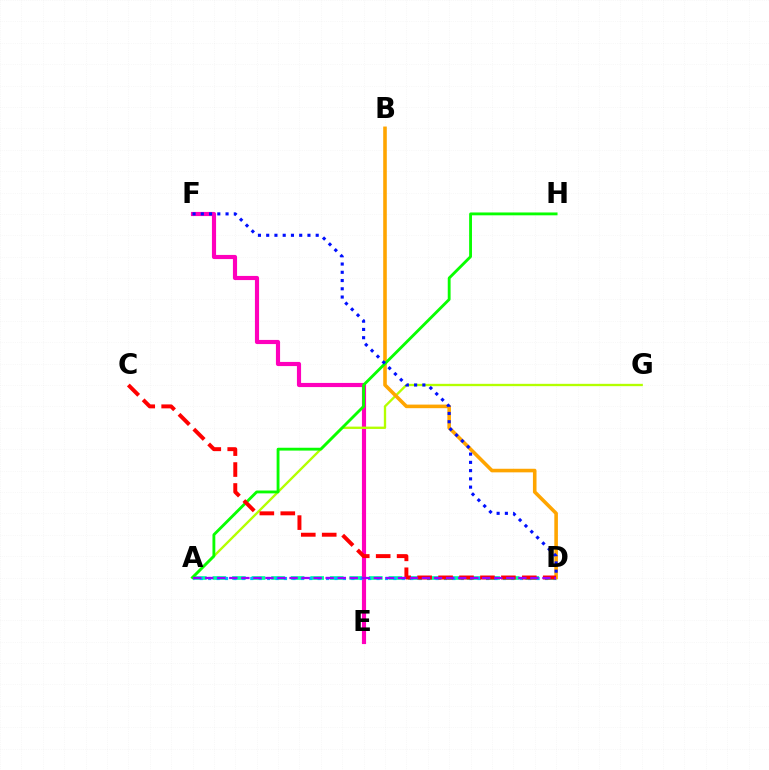{('A', 'D'): [{'color': '#00ff9d', 'line_style': 'dashed', 'thickness': 2.66}, {'color': '#00b5ff', 'line_style': 'dotted', 'thickness': 2.29}, {'color': '#9b00ff', 'line_style': 'dashed', 'thickness': 1.64}], ('E', 'F'): [{'color': '#ff00bd', 'line_style': 'solid', 'thickness': 2.99}], ('A', 'G'): [{'color': '#b3ff00', 'line_style': 'solid', 'thickness': 1.68}], ('B', 'D'): [{'color': '#ffa500', 'line_style': 'solid', 'thickness': 2.58}], ('A', 'H'): [{'color': '#08ff00', 'line_style': 'solid', 'thickness': 2.05}], ('C', 'D'): [{'color': '#ff0000', 'line_style': 'dashed', 'thickness': 2.84}], ('D', 'F'): [{'color': '#0010ff', 'line_style': 'dotted', 'thickness': 2.24}]}